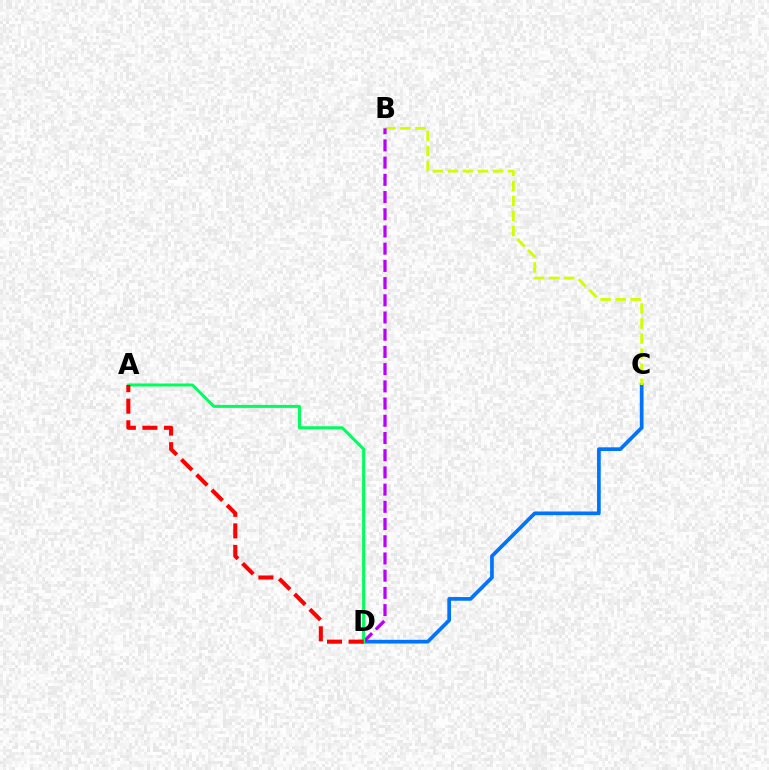{('C', 'D'): [{'color': '#0074ff', 'line_style': 'solid', 'thickness': 2.66}], ('B', 'C'): [{'color': '#d1ff00', 'line_style': 'dashed', 'thickness': 2.05}], ('B', 'D'): [{'color': '#b900ff', 'line_style': 'dashed', 'thickness': 2.34}], ('A', 'D'): [{'color': '#00ff5c', 'line_style': 'solid', 'thickness': 2.17}, {'color': '#ff0000', 'line_style': 'dashed', 'thickness': 2.93}]}